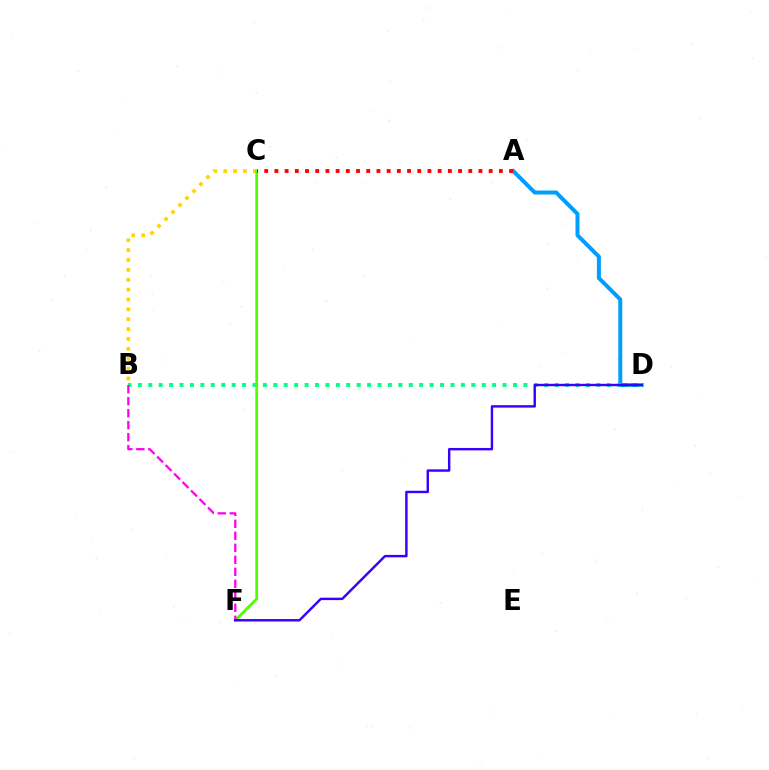{('B', 'C'): [{'color': '#ffd500', 'line_style': 'dotted', 'thickness': 2.68}], ('A', 'D'): [{'color': '#009eff', 'line_style': 'solid', 'thickness': 2.87}], ('B', 'D'): [{'color': '#00ff86', 'line_style': 'dotted', 'thickness': 2.83}], ('C', 'F'): [{'color': '#4fff00', 'line_style': 'solid', 'thickness': 1.98}], ('B', 'F'): [{'color': '#ff00ed', 'line_style': 'dashed', 'thickness': 1.63}], ('D', 'F'): [{'color': '#3700ff', 'line_style': 'solid', 'thickness': 1.74}], ('A', 'C'): [{'color': '#ff0000', 'line_style': 'dotted', 'thickness': 2.77}]}